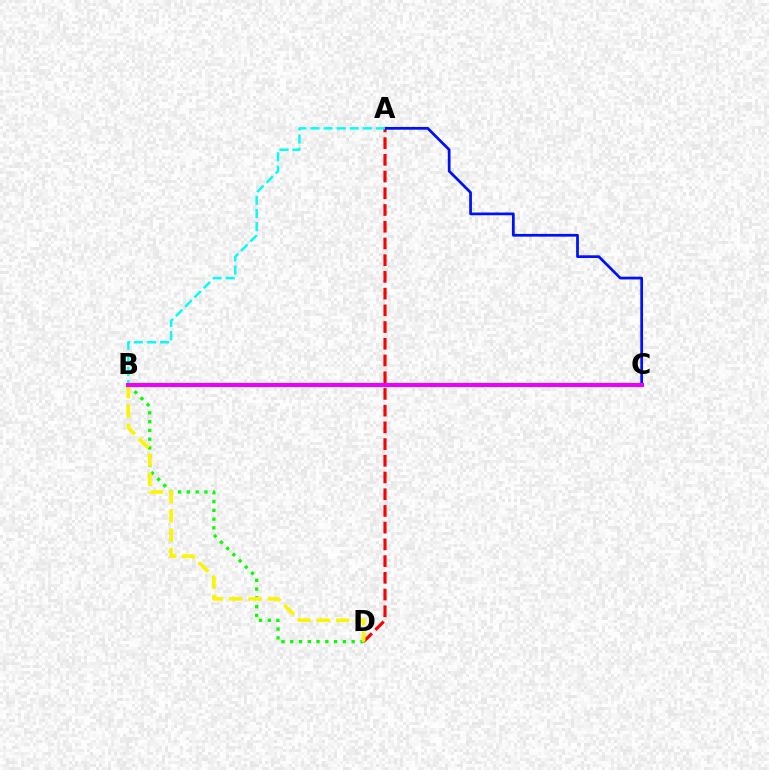{('A', 'D'): [{'color': '#ff0000', 'line_style': 'dashed', 'thickness': 2.27}], ('A', 'C'): [{'color': '#0010ff', 'line_style': 'solid', 'thickness': 1.97}], ('B', 'D'): [{'color': '#08ff00', 'line_style': 'dotted', 'thickness': 2.38}, {'color': '#fcf500', 'line_style': 'dashed', 'thickness': 2.62}], ('A', 'B'): [{'color': '#00fff6', 'line_style': 'dashed', 'thickness': 1.78}], ('B', 'C'): [{'color': '#ee00ff', 'line_style': 'solid', 'thickness': 2.92}]}